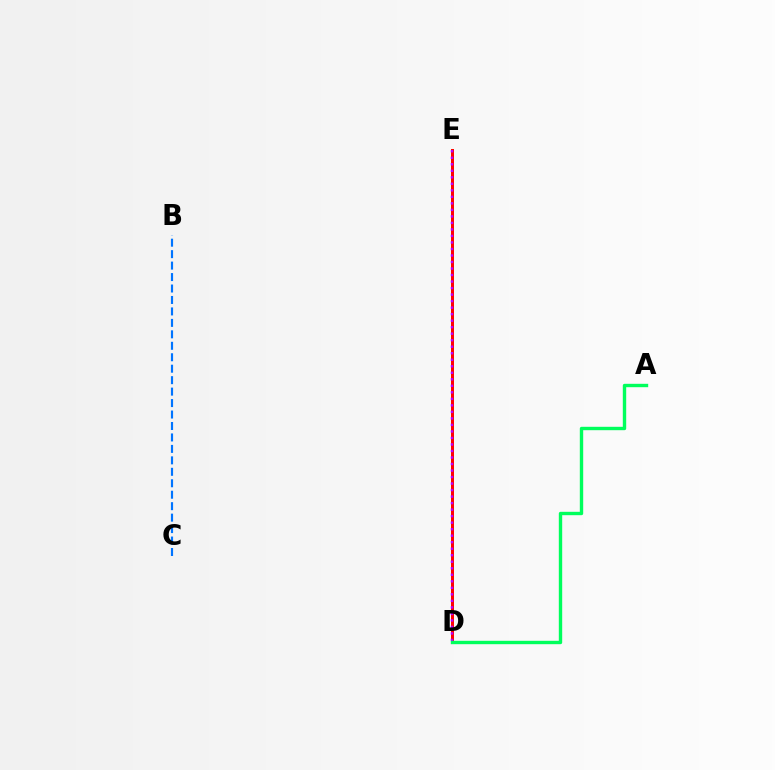{('D', 'E'): [{'color': '#d1ff00', 'line_style': 'solid', 'thickness': 2.06}, {'color': '#ff0000', 'line_style': 'solid', 'thickness': 2.14}, {'color': '#b900ff', 'line_style': 'dotted', 'thickness': 1.77}], ('B', 'C'): [{'color': '#0074ff', 'line_style': 'dashed', 'thickness': 1.56}], ('A', 'D'): [{'color': '#00ff5c', 'line_style': 'solid', 'thickness': 2.43}]}